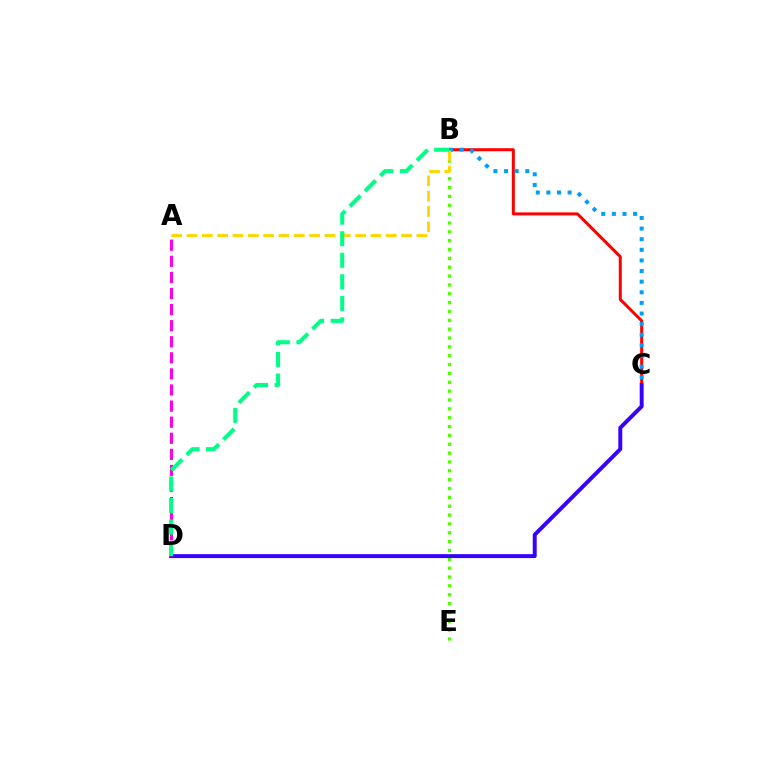{('B', 'E'): [{'color': '#4fff00', 'line_style': 'dotted', 'thickness': 2.4}], ('B', 'C'): [{'color': '#ff0000', 'line_style': 'solid', 'thickness': 2.16}, {'color': '#009eff', 'line_style': 'dotted', 'thickness': 2.89}], ('C', 'D'): [{'color': '#3700ff', 'line_style': 'solid', 'thickness': 2.84}], ('A', 'D'): [{'color': '#ff00ed', 'line_style': 'dashed', 'thickness': 2.19}], ('A', 'B'): [{'color': '#ffd500', 'line_style': 'dashed', 'thickness': 2.08}], ('B', 'D'): [{'color': '#00ff86', 'line_style': 'dashed', 'thickness': 2.93}]}